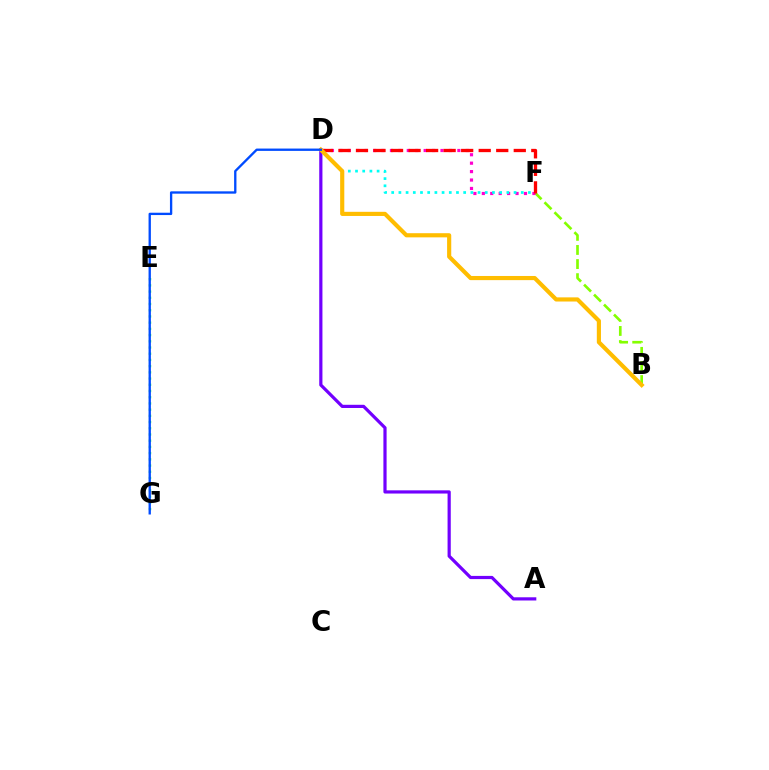{('B', 'F'): [{'color': '#84ff00', 'line_style': 'dashed', 'thickness': 1.92}], ('D', 'F'): [{'color': '#ff00cf', 'line_style': 'dotted', 'thickness': 2.29}, {'color': '#ff0000', 'line_style': 'dashed', 'thickness': 2.38}, {'color': '#00fff6', 'line_style': 'dotted', 'thickness': 1.96}], ('A', 'D'): [{'color': '#7200ff', 'line_style': 'solid', 'thickness': 2.3}], ('B', 'D'): [{'color': '#ffbd00', 'line_style': 'solid', 'thickness': 2.99}], ('E', 'G'): [{'color': '#00ff39', 'line_style': 'dotted', 'thickness': 1.69}], ('D', 'G'): [{'color': '#004bff', 'line_style': 'solid', 'thickness': 1.68}]}